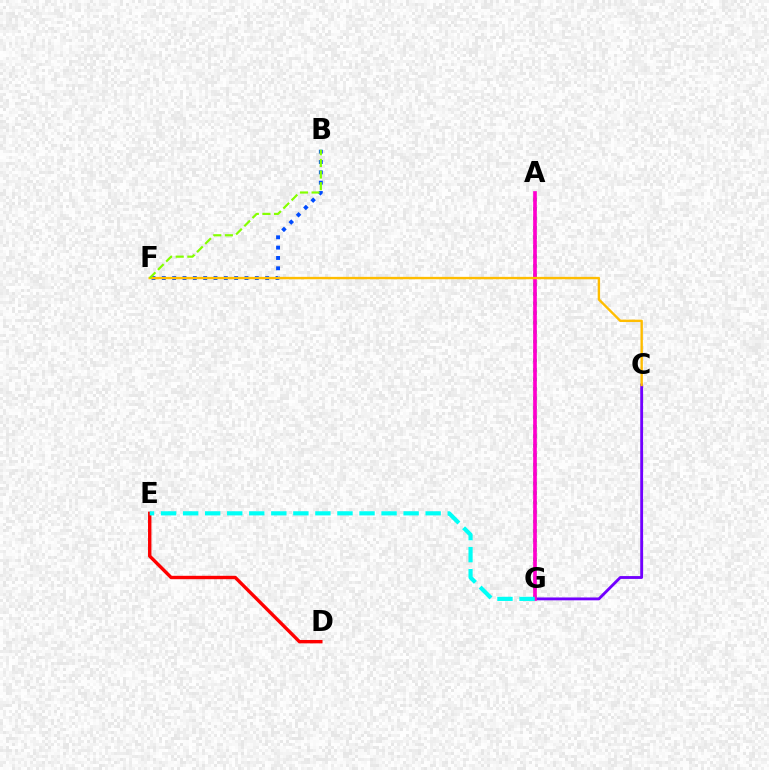{('A', 'G'): [{'color': '#00ff39', 'line_style': 'dotted', 'thickness': 2.57}, {'color': '#ff00cf', 'line_style': 'solid', 'thickness': 2.64}], ('C', 'G'): [{'color': '#7200ff', 'line_style': 'solid', 'thickness': 2.05}], ('B', 'F'): [{'color': '#004bff', 'line_style': 'dotted', 'thickness': 2.81}, {'color': '#84ff00', 'line_style': 'dashed', 'thickness': 1.58}], ('D', 'E'): [{'color': '#ff0000', 'line_style': 'solid', 'thickness': 2.44}], ('C', 'F'): [{'color': '#ffbd00', 'line_style': 'solid', 'thickness': 1.72}], ('E', 'G'): [{'color': '#00fff6', 'line_style': 'dashed', 'thickness': 3.0}]}